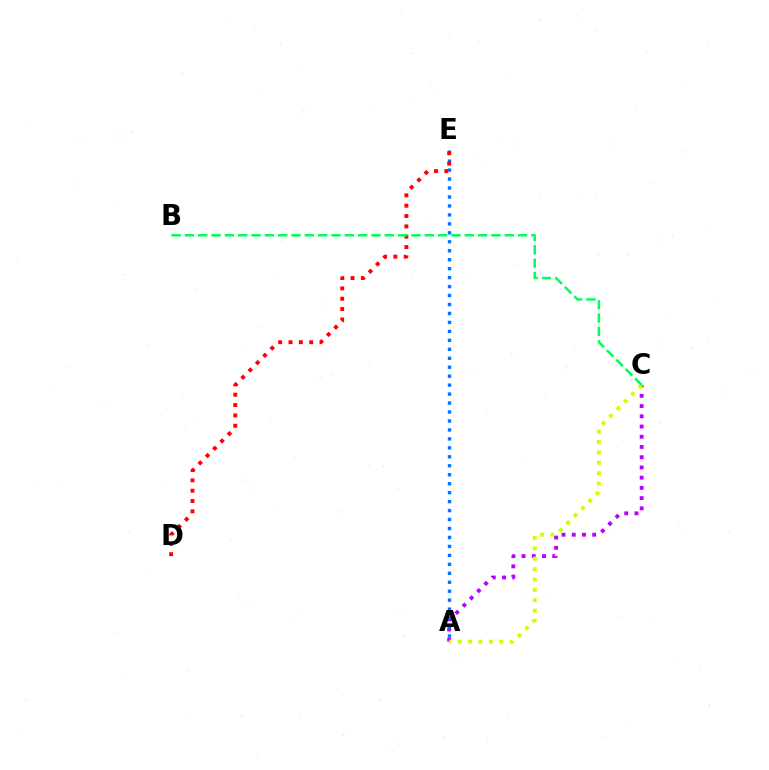{('A', 'C'): [{'color': '#b900ff', 'line_style': 'dotted', 'thickness': 2.78}, {'color': '#d1ff00', 'line_style': 'dotted', 'thickness': 2.82}], ('A', 'E'): [{'color': '#0074ff', 'line_style': 'dotted', 'thickness': 2.43}], ('D', 'E'): [{'color': '#ff0000', 'line_style': 'dotted', 'thickness': 2.81}], ('B', 'C'): [{'color': '#00ff5c', 'line_style': 'dashed', 'thickness': 1.81}]}